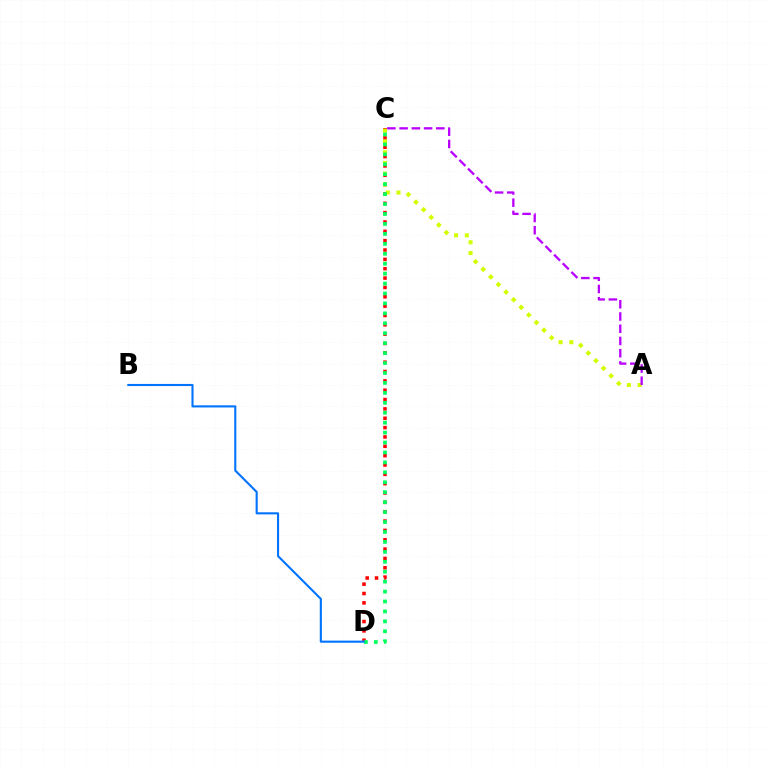{('C', 'D'): [{'color': '#ff0000', 'line_style': 'dotted', 'thickness': 2.54}, {'color': '#00ff5c', 'line_style': 'dotted', 'thickness': 2.7}], ('A', 'C'): [{'color': '#d1ff00', 'line_style': 'dotted', 'thickness': 2.92}, {'color': '#b900ff', 'line_style': 'dashed', 'thickness': 1.66}], ('B', 'D'): [{'color': '#0074ff', 'line_style': 'solid', 'thickness': 1.52}]}